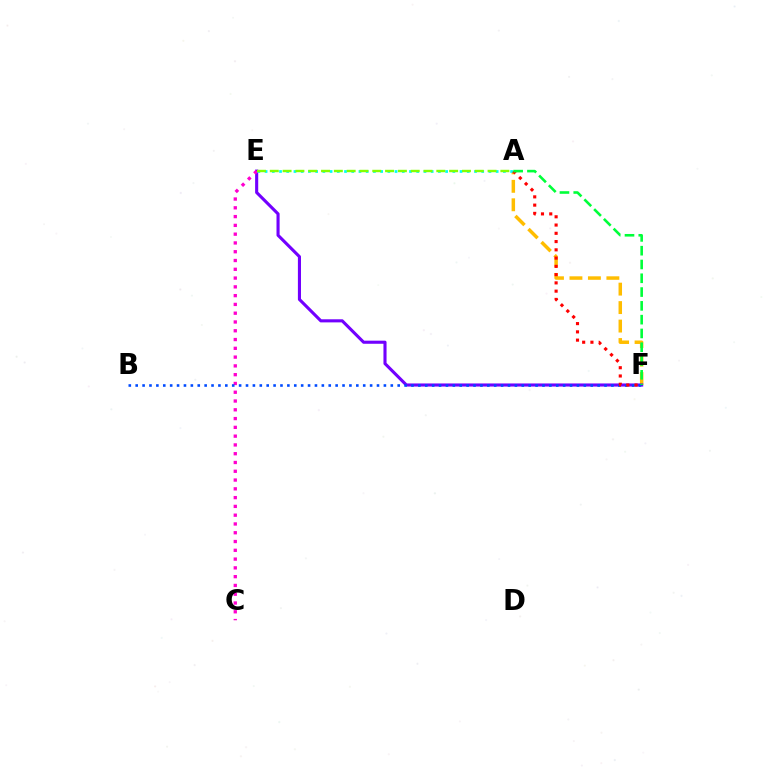{('A', 'F'): [{'color': '#ffbd00', 'line_style': 'dashed', 'thickness': 2.51}, {'color': '#ff0000', 'line_style': 'dotted', 'thickness': 2.24}, {'color': '#00ff39', 'line_style': 'dashed', 'thickness': 1.87}], ('E', 'F'): [{'color': '#7200ff', 'line_style': 'solid', 'thickness': 2.23}], ('C', 'E'): [{'color': '#ff00cf', 'line_style': 'dotted', 'thickness': 2.39}], ('A', 'E'): [{'color': '#00fff6', 'line_style': 'dotted', 'thickness': 1.96}, {'color': '#84ff00', 'line_style': 'dashed', 'thickness': 1.74}], ('B', 'F'): [{'color': '#004bff', 'line_style': 'dotted', 'thickness': 1.87}]}